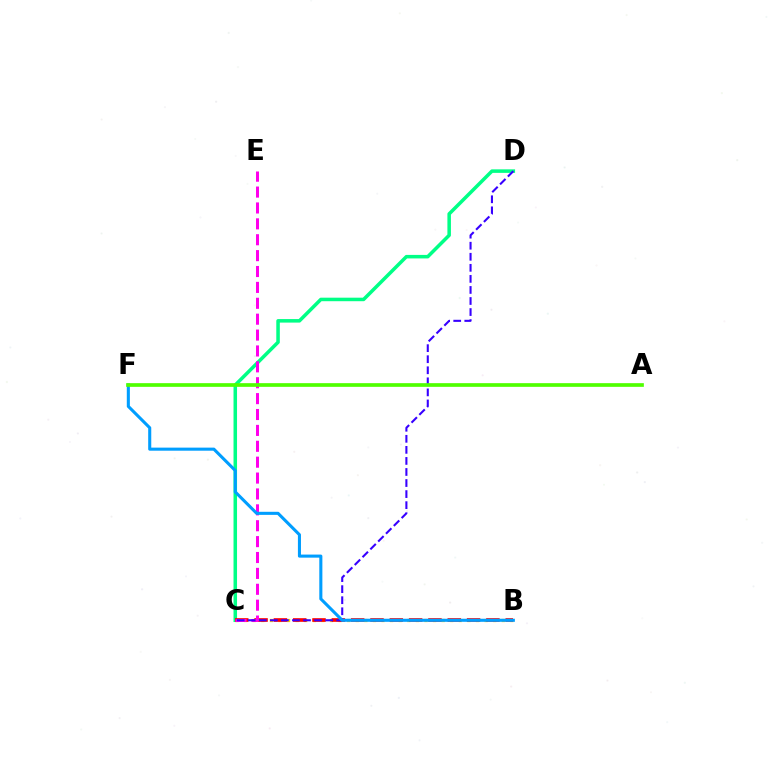{('B', 'C'): [{'color': '#ffd500', 'line_style': 'dotted', 'thickness': 2.33}, {'color': '#ff0000', 'line_style': 'dashed', 'thickness': 2.62}], ('C', 'D'): [{'color': '#00ff86', 'line_style': 'solid', 'thickness': 2.54}, {'color': '#3700ff', 'line_style': 'dashed', 'thickness': 1.5}], ('C', 'E'): [{'color': '#ff00ed', 'line_style': 'dashed', 'thickness': 2.16}], ('B', 'F'): [{'color': '#009eff', 'line_style': 'solid', 'thickness': 2.21}], ('A', 'F'): [{'color': '#4fff00', 'line_style': 'solid', 'thickness': 2.65}]}